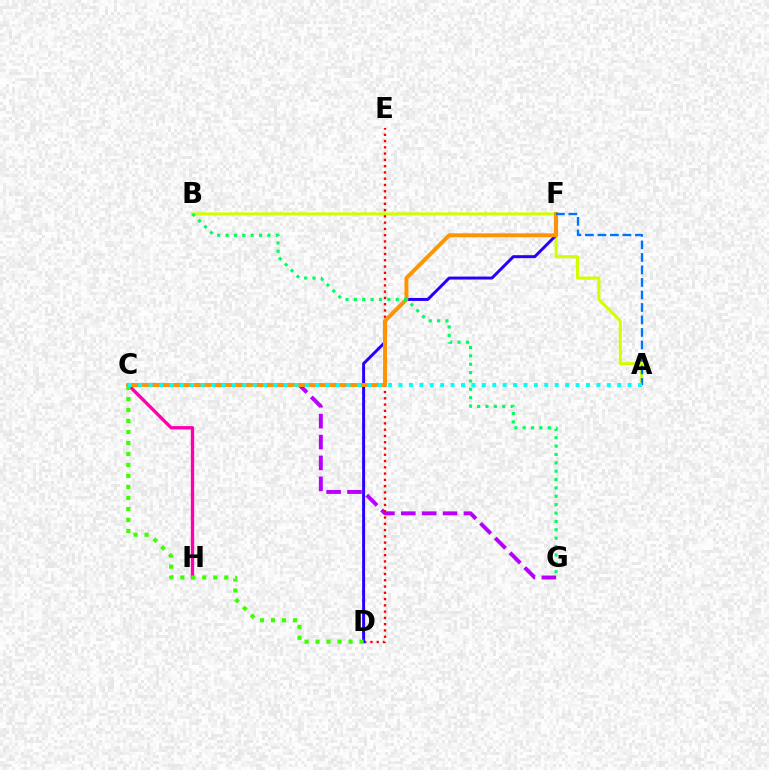{('A', 'B'): [{'color': '#d1ff00', 'line_style': 'solid', 'thickness': 2.19}], ('C', 'G'): [{'color': '#b900ff', 'line_style': 'dashed', 'thickness': 2.84}], ('D', 'E'): [{'color': '#ff0000', 'line_style': 'dotted', 'thickness': 1.7}], ('D', 'F'): [{'color': '#2500ff', 'line_style': 'solid', 'thickness': 2.14}], ('C', 'H'): [{'color': '#ff00ac', 'line_style': 'solid', 'thickness': 2.4}], ('C', 'D'): [{'color': '#3dff00', 'line_style': 'dotted', 'thickness': 2.99}], ('C', 'F'): [{'color': '#ff9400', 'line_style': 'solid', 'thickness': 2.83}], ('A', 'F'): [{'color': '#0074ff', 'line_style': 'dashed', 'thickness': 1.7}], ('A', 'C'): [{'color': '#00fff6', 'line_style': 'dotted', 'thickness': 2.83}], ('B', 'G'): [{'color': '#00ff5c', 'line_style': 'dotted', 'thickness': 2.27}]}